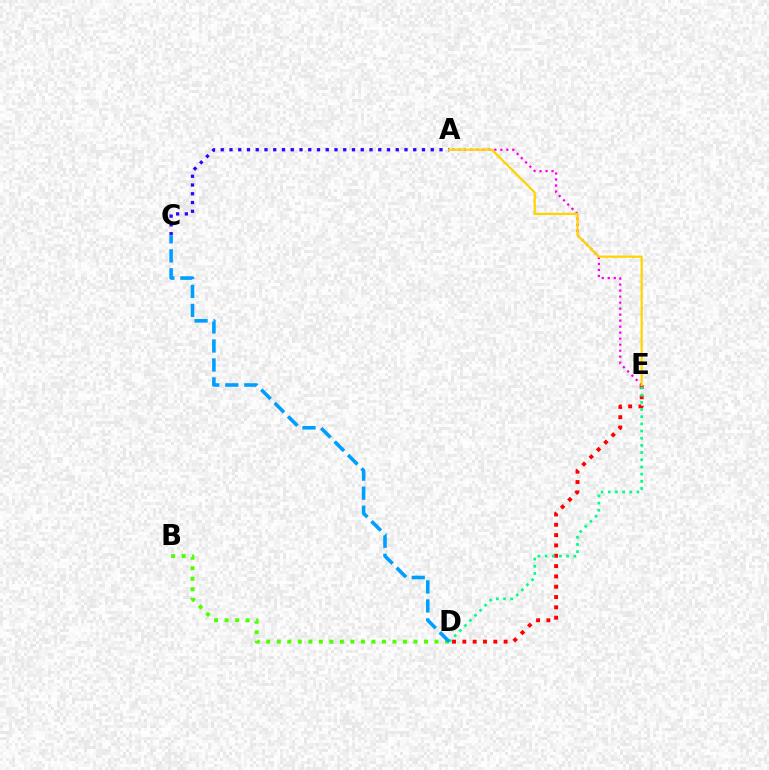{('D', 'E'): [{'color': '#ff0000', 'line_style': 'dotted', 'thickness': 2.8}, {'color': '#00ff86', 'line_style': 'dotted', 'thickness': 1.95}], ('A', 'E'): [{'color': '#ff00ed', 'line_style': 'dotted', 'thickness': 1.63}, {'color': '#ffd500', 'line_style': 'solid', 'thickness': 1.62}], ('B', 'D'): [{'color': '#4fff00', 'line_style': 'dotted', 'thickness': 2.86}], ('A', 'C'): [{'color': '#3700ff', 'line_style': 'dotted', 'thickness': 2.38}], ('C', 'D'): [{'color': '#009eff', 'line_style': 'dashed', 'thickness': 2.58}]}